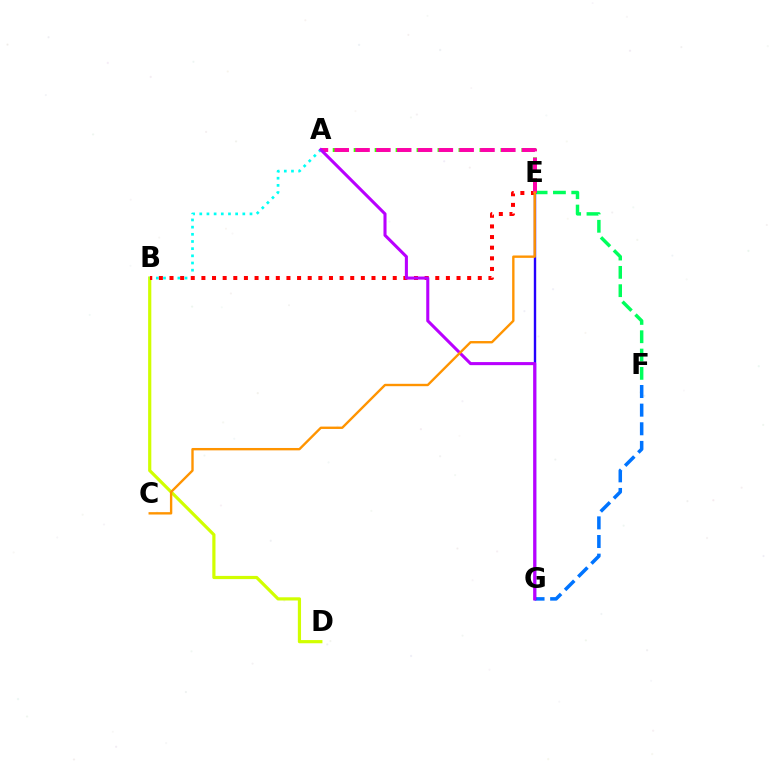{('F', 'G'): [{'color': '#0074ff', 'line_style': 'dashed', 'thickness': 2.53}], ('E', 'F'): [{'color': '#00ff5c', 'line_style': 'dashed', 'thickness': 2.49}], ('B', 'D'): [{'color': '#d1ff00', 'line_style': 'solid', 'thickness': 2.3}], ('A', 'B'): [{'color': '#00fff6', 'line_style': 'dotted', 'thickness': 1.95}], ('E', 'G'): [{'color': '#2500ff', 'line_style': 'solid', 'thickness': 1.73}], ('B', 'E'): [{'color': '#ff0000', 'line_style': 'dotted', 'thickness': 2.89}], ('A', 'E'): [{'color': '#3dff00', 'line_style': 'dashed', 'thickness': 2.85}, {'color': '#ff00ac', 'line_style': 'dashed', 'thickness': 2.83}], ('A', 'G'): [{'color': '#b900ff', 'line_style': 'solid', 'thickness': 2.21}], ('C', 'E'): [{'color': '#ff9400', 'line_style': 'solid', 'thickness': 1.71}]}